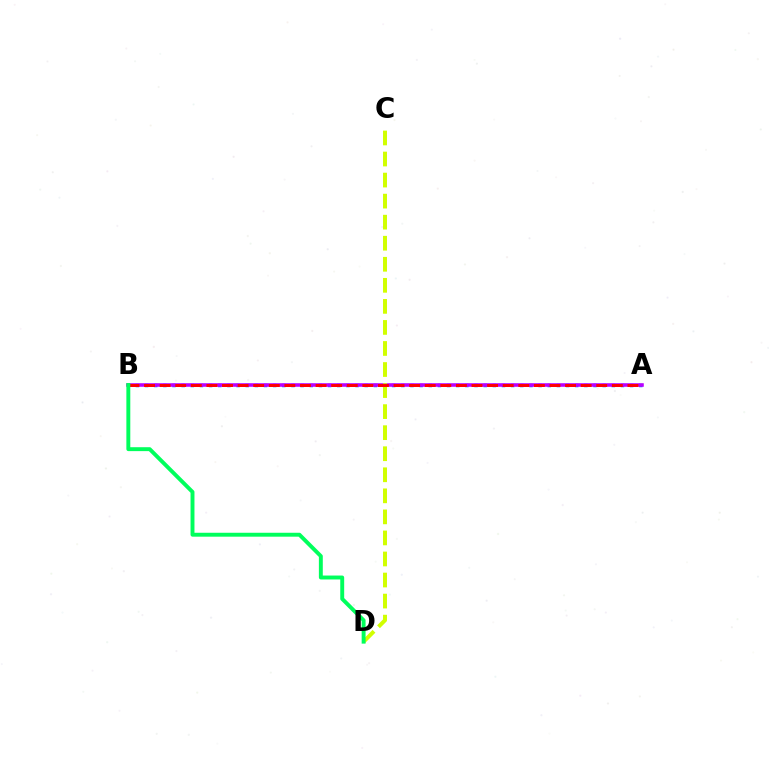{('A', 'B'): [{'color': '#0074ff', 'line_style': 'dotted', 'thickness': 2.49}, {'color': '#b900ff', 'line_style': 'solid', 'thickness': 2.57}, {'color': '#ff0000', 'line_style': 'dashed', 'thickness': 2.12}], ('C', 'D'): [{'color': '#d1ff00', 'line_style': 'dashed', 'thickness': 2.86}], ('B', 'D'): [{'color': '#00ff5c', 'line_style': 'solid', 'thickness': 2.82}]}